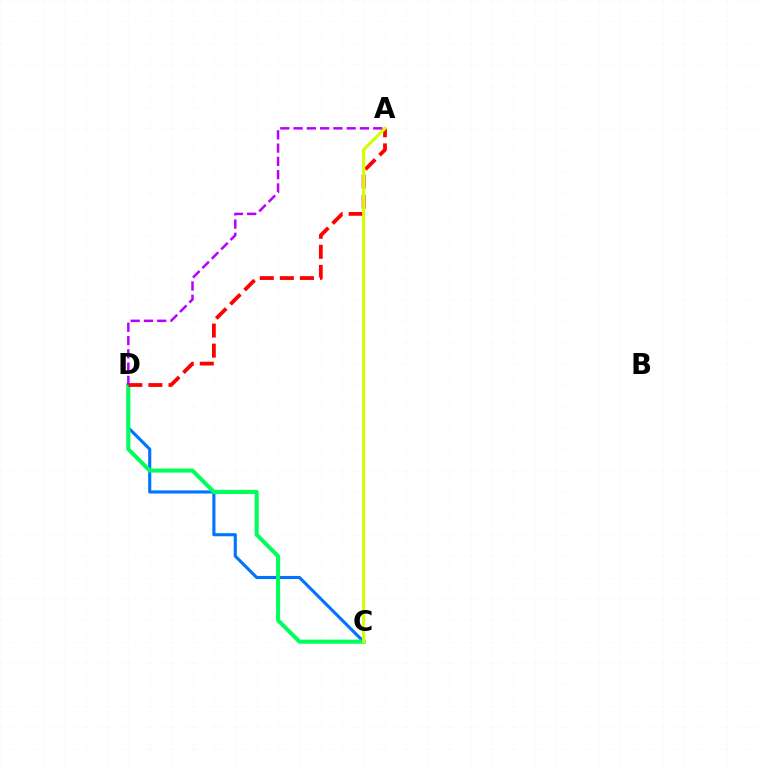{('C', 'D'): [{'color': '#0074ff', 'line_style': 'solid', 'thickness': 2.24}, {'color': '#00ff5c', 'line_style': 'solid', 'thickness': 2.93}], ('A', 'D'): [{'color': '#ff0000', 'line_style': 'dashed', 'thickness': 2.73}, {'color': '#b900ff', 'line_style': 'dashed', 'thickness': 1.8}], ('A', 'C'): [{'color': '#d1ff00', 'line_style': 'solid', 'thickness': 2.22}]}